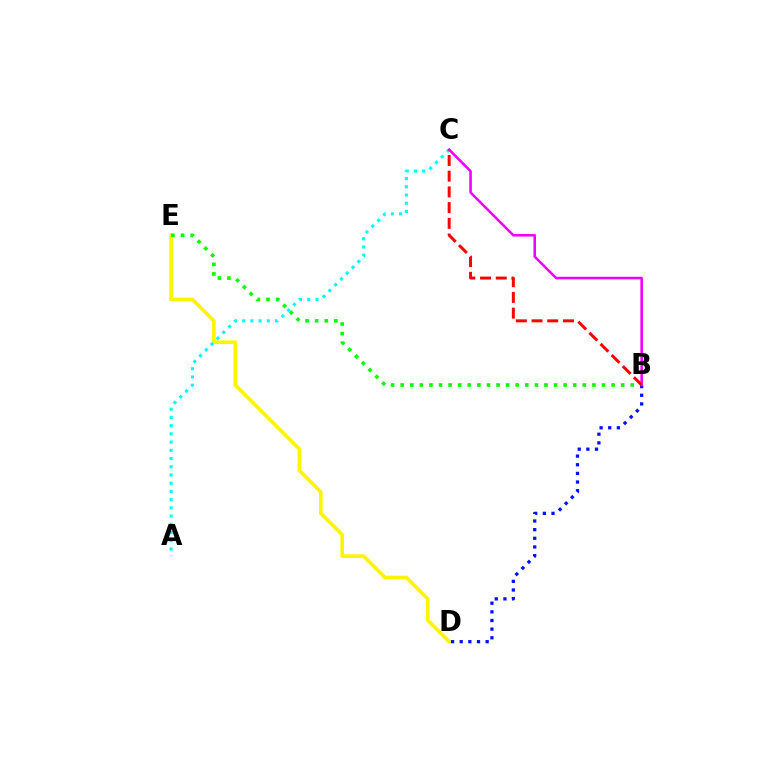{('D', 'E'): [{'color': '#fcf500', 'line_style': 'solid', 'thickness': 2.61}], ('B', 'E'): [{'color': '#08ff00', 'line_style': 'dotted', 'thickness': 2.6}], ('A', 'C'): [{'color': '#00fff6', 'line_style': 'dotted', 'thickness': 2.23}], ('B', 'D'): [{'color': '#0010ff', 'line_style': 'dotted', 'thickness': 2.35}], ('B', 'C'): [{'color': '#ee00ff', 'line_style': 'solid', 'thickness': 1.86}, {'color': '#ff0000', 'line_style': 'dashed', 'thickness': 2.13}]}